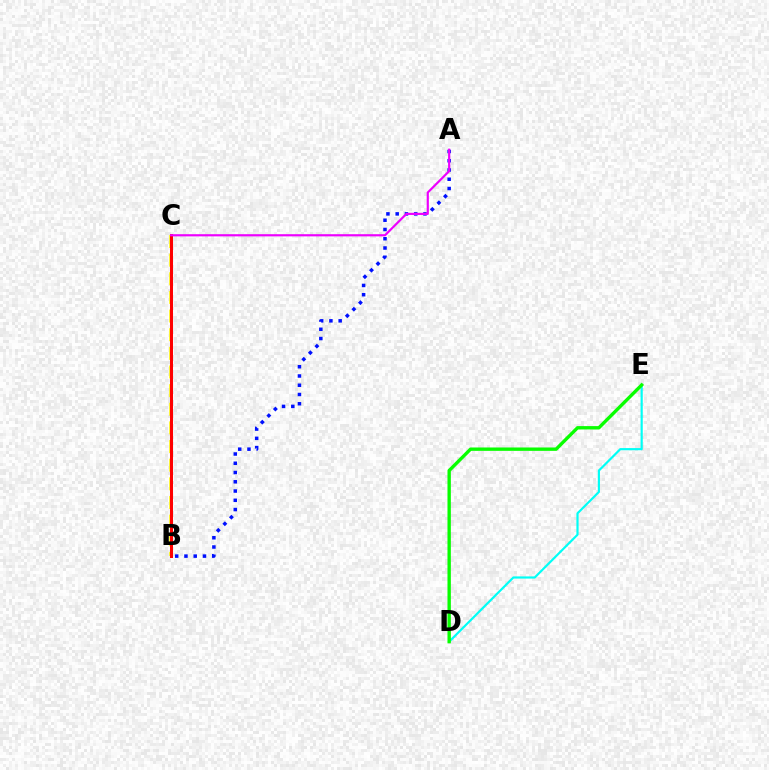{('B', 'C'): [{'color': '#fcf500', 'line_style': 'dashed', 'thickness': 2.53}, {'color': '#ff0000', 'line_style': 'solid', 'thickness': 2.16}], ('A', 'B'): [{'color': '#0010ff', 'line_style': 'dotted', 'thickness': 2.52}], ('A', 'C'): [{'color': '#ee00ff', 'line_style': 'solid', 'thickness': 1.56}], ('D', 'E'): [{'color': '#00fff6', 'line_style': 'solid', 'thickness': 1.57}, {'color': '#08ff00', 'line_style': 'solid', 'thickness': 2.42}]}